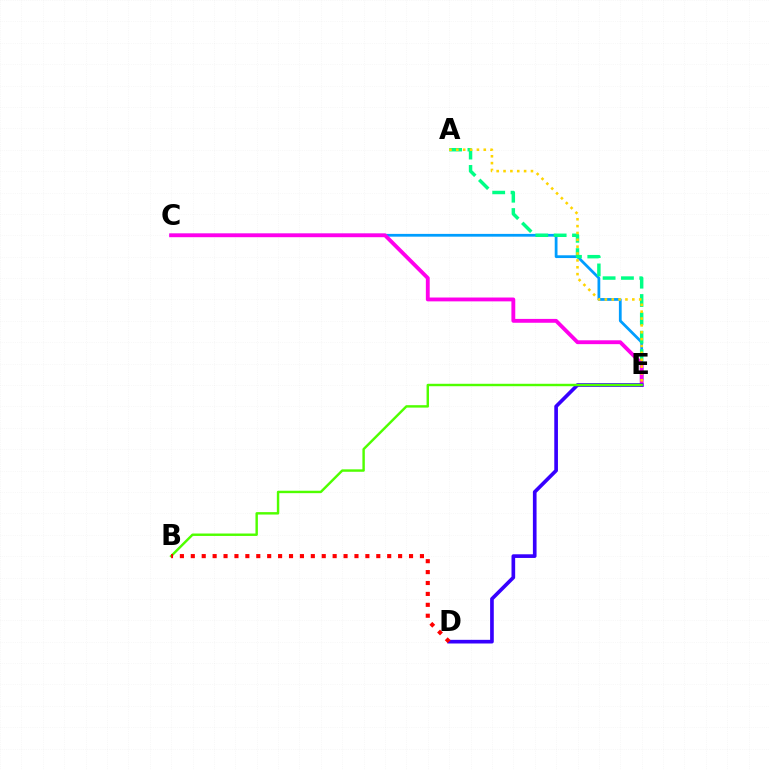{('C', 'E'): [{'color': '#009eff', 'line_style': 'solid', 'thickness': 1.99}, {'color': '#ff00ed', 'line_style': 'solid', 'thickness': 2.78}], ('A', 'E'): [{'color': '#00ff86', 'line_style': 'dashed', 'thickness': 2.49}, {'color': '#ffd500', 'line_style': 'dotted', 'thickness': 1.86}], ('D', 'E'): [{'color': '#3700ff', 'line_style': 'solid', 'thickness': 2.64}], ('B', 'E'): [{'color': '#4fff00', 'line_style': 'solid', 'thickness': 1.75}], ('B', 'D'): [{'color': '#ff0000', 'line_style': 'dotted', 'thickness': 2.96}]}